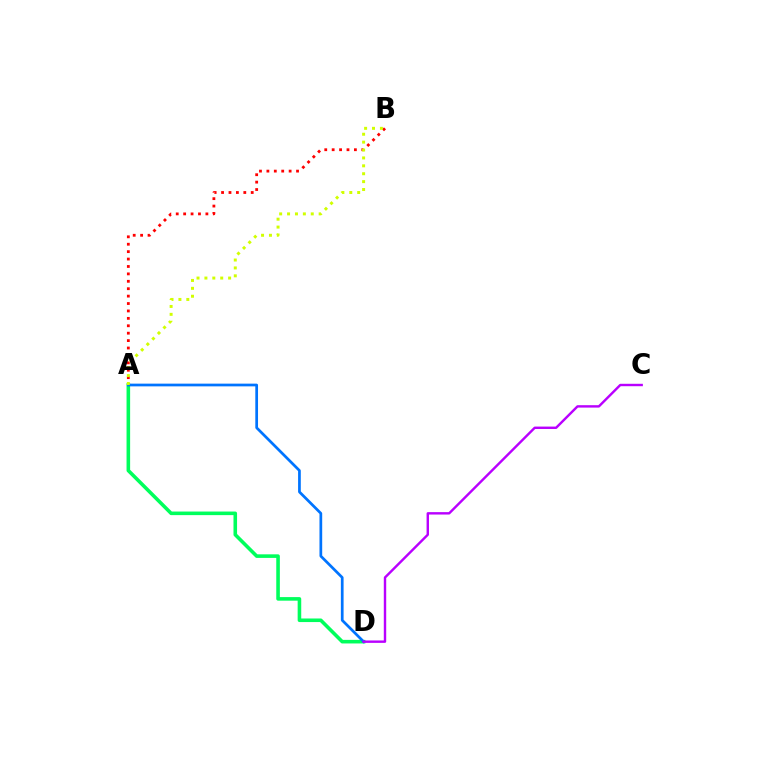{('A', 'D'): [{'color': '#00ff5c', 'line_style': 'solid', 'thickness': 2.58}, {'color': '#0074ff', 'line_style': 'solid', 'thickness': 1.96}], ('A', 'B'): [{'color': '#ff0000', 'line_style': 'dotted', 'thickness': 2.01}, {'color': '#d1ff00', 'line_style': 'dotted', 'thickness': 2.15}], ('C', 'D'): [{'color': '#b900ff', 'line_style': 'solid', 'thickness': 1.74}]}